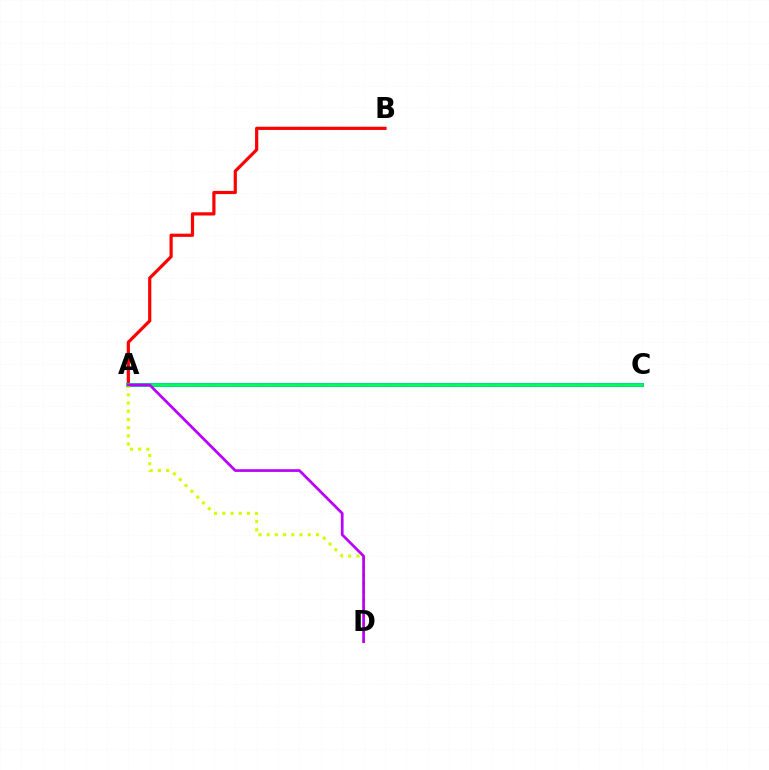{('A', 'B'): [{'color': '#ff0000', 'line_style': 'solid', 'thickness': 2.3}], ('A', 'C'): [{'color': '#0074ff', 'line_style': 'solid', 'thickness': 2.89}, {'color': '#00ff5c', 'line_style': 'solid', 'thickness': 2.54}], ('A', 'D'): [{'color': '#d1ff00', 'line_style': 'dotted', 'thickness': 2.23}, {'color': '#b900ff', 'line_style': 'solid', 'thickness': 1.95}]}